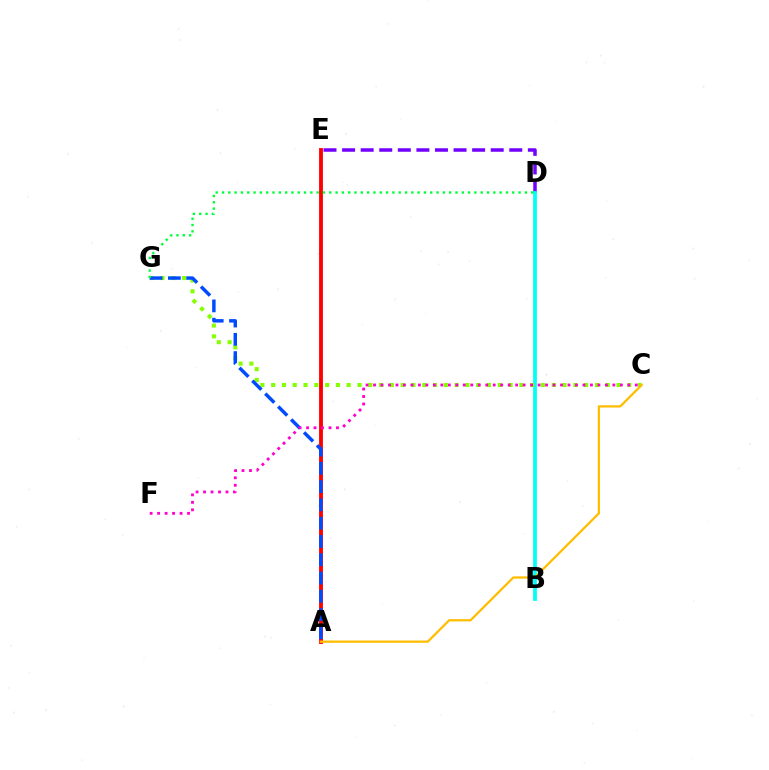{('A', 'E'): [{'color': '#ff0000', 'line_style': 'solid', 'thickness': 2.77}], ('D', 'E'): [{'color': '#7200ff', 'line_style': 'dashed', 'thickness': 2.52}], ('B', 'D'): [{'color': '#00fff6', 'line_style': 'solid', 'thickness': 2.71}], ('C', 'G'): [{'color': '#84ff00', 'line_style': 'dotted', 'thickness': 2.93}], ('A', 'C'): [{'color': '#ffbd00', 'line_style': 'solid', 'thickness': 1.63}], ('A', 'G'): [{'color': '#004bff', 'line_style': 'dashed', 'thickness': 2.48}], ('D', 'G'): [{'color': '#00ff39', 'line_style': 'dotted', 'thickness': 1.71}], ('C', 'F'): [{'color': '#ff00cf', 'line_style': 'dotted', 'thickness': 2.03}]}